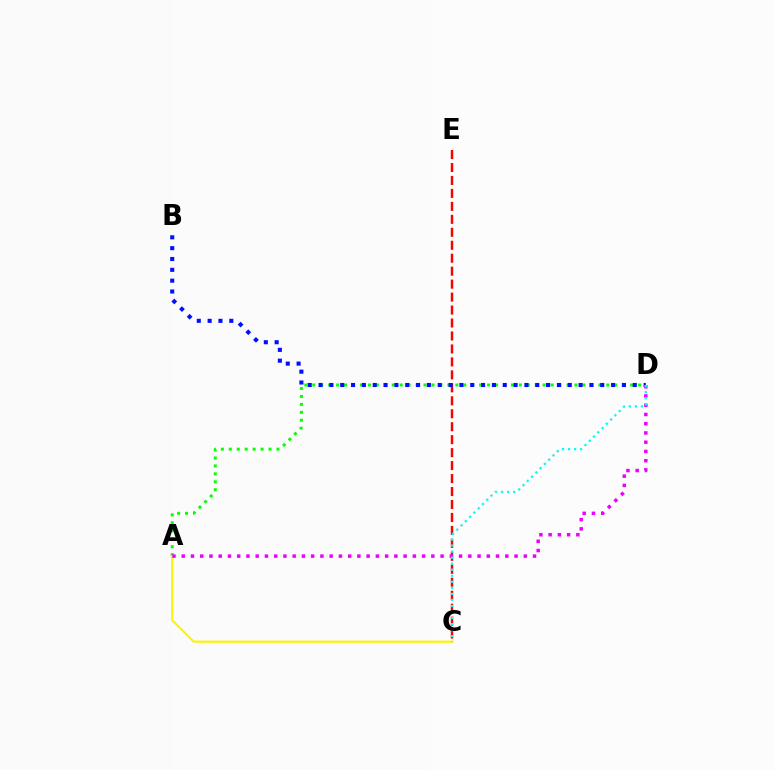{('A', 'D'): [{'color': '#08ff00', 'line_style': 'dotted', 'thickness': 2.16}, {'color': '#ee00ff', 'line_style': 'dotted', 'thickness': 2.51}], ('A', 'C'): [{'color': '#fcf500', 'line_style': 'solid', 'thickness': 1.54}], ('C', 'E'): [{'color': '#ff0000', 'line_style': 'dashed', 'thickness': 1.76}], ('B', 'D'): [{'color': '#0010ff', 'line_style': 'dotted', 'thickness': 2.94}], ('C', 'D'): [{'color': '#00fff6', 'line_style': 'dotted', 'thickness': 1.64}]}